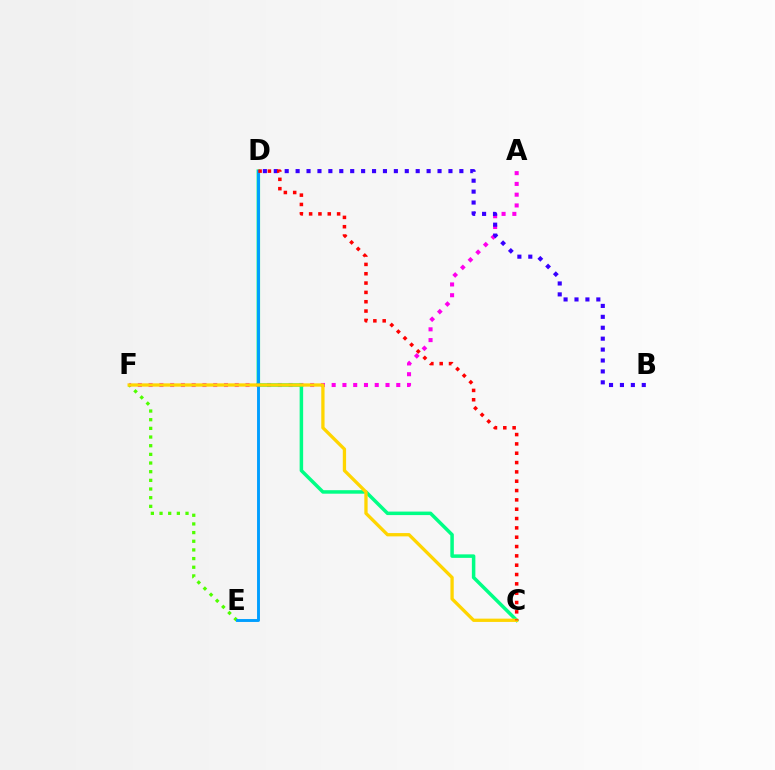{('A', 'F'): [{'color': '#ff00ed', 'line_style': 'dotted', 'thickness': 2.93}], ('C', 'D'): [{'color': '#00ff86', 'line_style': 'solid', 'thickness': 2.52}, {'color': '#ff0000', 'line_style': 'dotted', 'thickness': 2.54}], ('E', 'F'): [{'color': '#4fff00', 'line_style': 'dotted', 'thickness': 2.35}], ('D', 'E'): [{'color': '#009eff', 'line_style': 'solid', 'thickness': 2.09}], ('B', 'D'): [{'color': '#3700ff', 'line_style': 'dotted', 'thickness': 2.97}], ('C', 'F'): [{'color': '#ffd500', 'line_style': 'solid', 'thickness': 2.37}]}